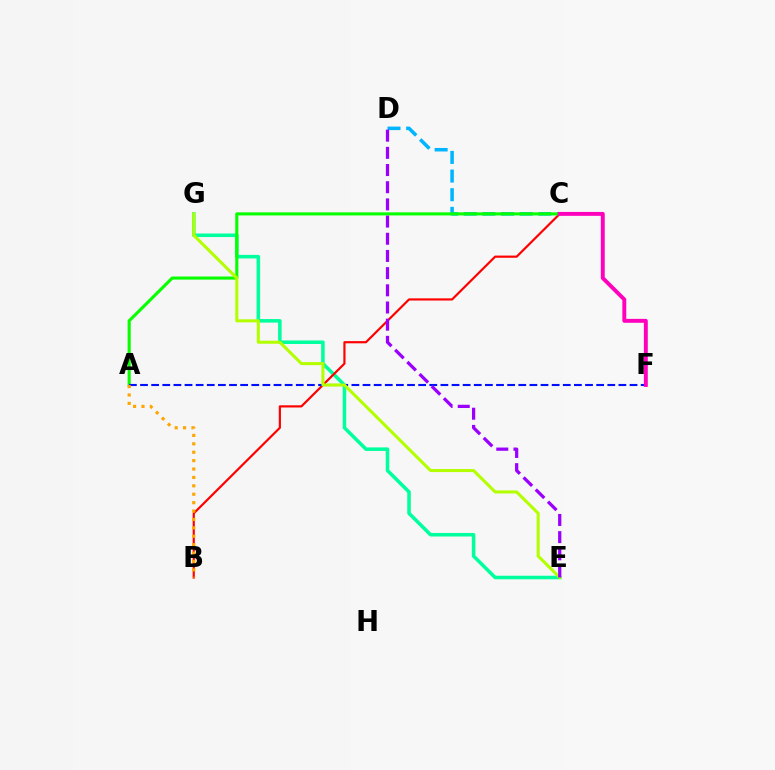{('E', 'G'): [{'color': '#00ff9d', 'line_style': 'solid', 'thickness': 2.55}, {'color': '#b3ff00', 'line_style': 'solid', 'thickness': 2.19}], ('C', 'D'): [{'color': '#00b5ff', 'line_style': 'dashed', 'thickness': 2.53}], ('B', 'C'): [{'color': '#ff0000', 'line_style': 'solid', 'thickness': 1.57}], ('A', 'C'): [{'color': '#08ff00', 'line_style': 'solid', 'thickness': 2.24}], ('A', 'F'): [{'color': '#0010ff', 'line_style': 'dashed', 'thickness': 1.51}], ('A', 'B'): [{'color': '#ffa500', 'line_style': 'dotted', 'thickness': 2.28}], ('C', 'F'): [{'color': '#ff00bd', 'line_style': 'solid', 'thickness': 2.81}], ('D', 'E'): [{'color': '#9b00ff', 'line_style': 'dashed', 'thickness': 2.33}]}